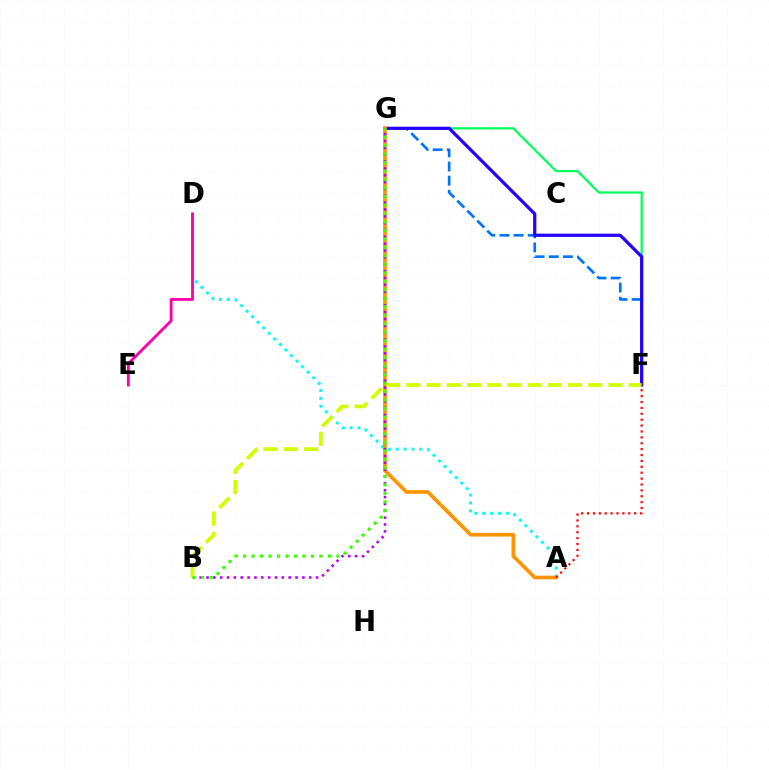{('A', 'D'): [{'color': '#00fff6', 'line_style': 'dotted', 'thickness': 2.13}], ('D', 'E'): [{'color': '#ff00ac', 'line_style': 'solid', 'thickness': 2.06}], ('F', 'G'): [{'color': '#00ff5c', 'line_style': 'solid', 'thickness': 1.62}, {'color': '#0074ff', 'line_style': 'dashed', 'thickness': 1.92}, {'color': '#2500ff', 'line_style': 'solid', 'thickness': 2.32}], ('A', 'G'): [{'color': '#ff9400', 'line_style': 'solid', 'thickness': 2.63}], ('B', 'G'): [{'color': '#b900ff', 'line_style': 'dotted', 'thickness': 1.86}, {'color': '#3dff00', 'line_style': 'dotted', 'thickness': 2.3}], ('B', 'F'): [{'color': '#d1ff00', 'line_style': 'dashed', 'thickness': 2.75}], ('A', 'F'): [{'color': '#ff0000', 'line_style': 'dotted', 'thickness': 1.6}]}